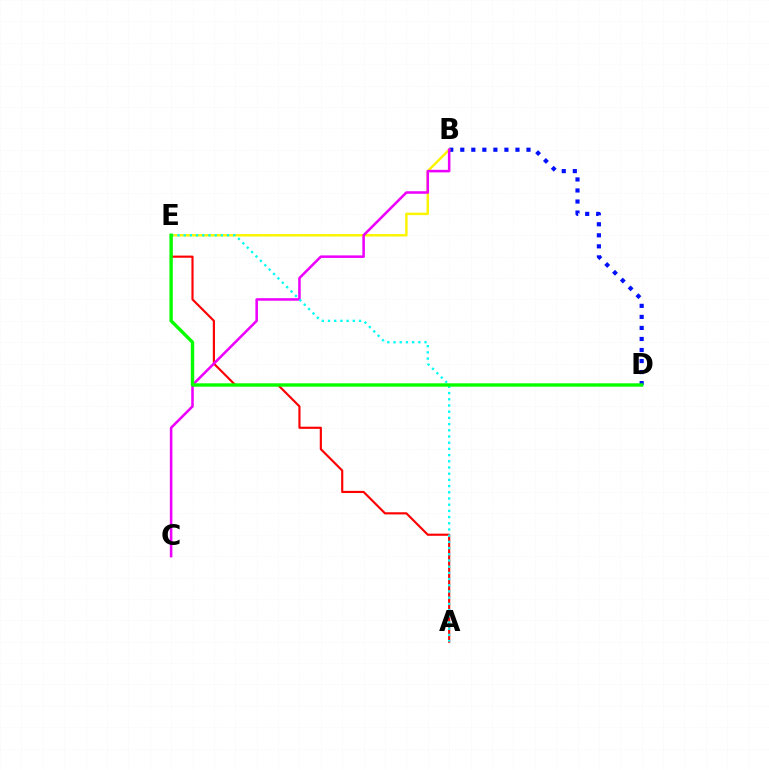{('B', 'D'): [{'color': '#0010ff', 'line_style': 'dotted', 'thickness': 3.0}], ('A', 'E'): [{'color': '#ff0000', 'line_style': 'solid', 'thickness': 1.55}, {'color': '#00fff6', 'line_style': 'dotted', 'thickness': 1.68}], ('B', 'E'): [{'color': '#fcf500', 'line_style': 'solid', 'thickness': 1.77}], ('B', 'C'): [{'color': '#ee00ff', 'line_style': 'solid', 'thickness': 1.83}], ('D', 'E'): [{'color': '#08ff00', 'line_style': 'solid', 'thickness': 2.45}]}